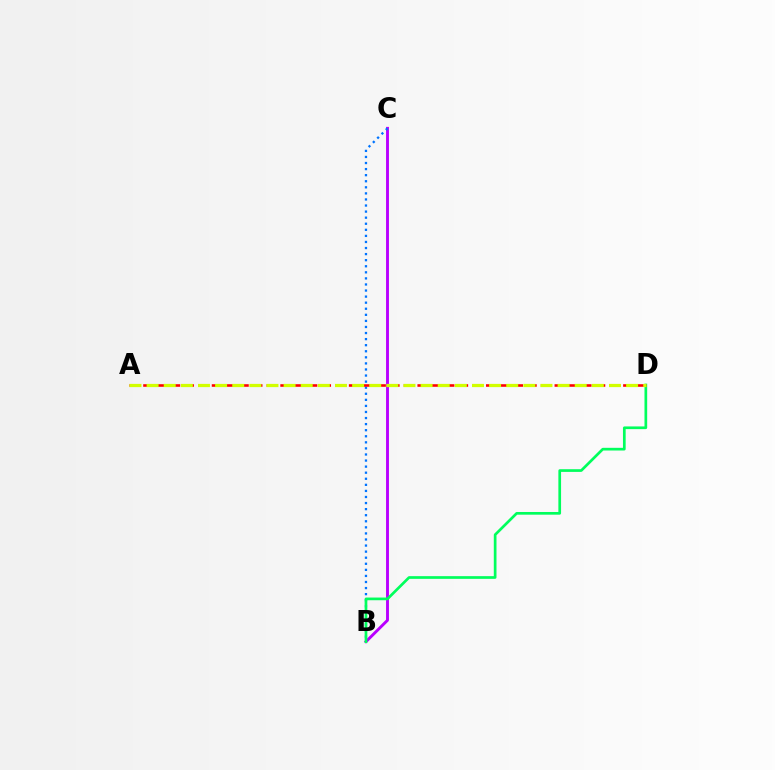{('B', 'C'): [{'color': '#b900ff', 'line_style': 'solid', 'thickness': 2.09}, {'color': '#0074ff', 'line_style': 'dotted', 'thickness': 1.65}], ('B', 'D'): [{'color': '#00ff5c', 'line_style': 'solid', 'thickness': 1.94}], ('A', 'D'): [{'color': '#ff0000', 'line_style': 'dashed', 'thickness': 1.86}, {'color': '#d1ff00', 'line_style': 'dashed', 'thickness': 2.33}]}